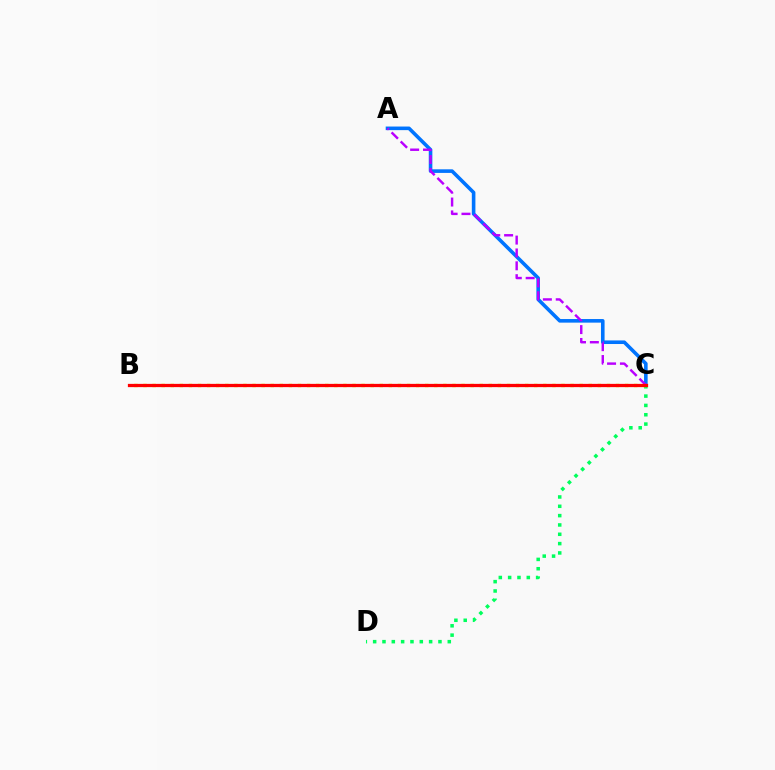{('A', 'C'): [{'color': '#0074ff', 'line_style': 'solid', 'thickness': 2.59}, {'color': '#b900ff', 'line_style': 'dashed', 'thickness': 1.75}], ('C', 'D'): [{'color': '#00ff5c', 'line_style': 'dotted', 'thickness': 2.53}], ('B', 'C'): [{'color': '#d1ff00', 'line_style': 'dotted', 'thickness': 2.47}, {'color': '#ff0000', 'line_style': 'solid', 'thickness': 2.34}]}